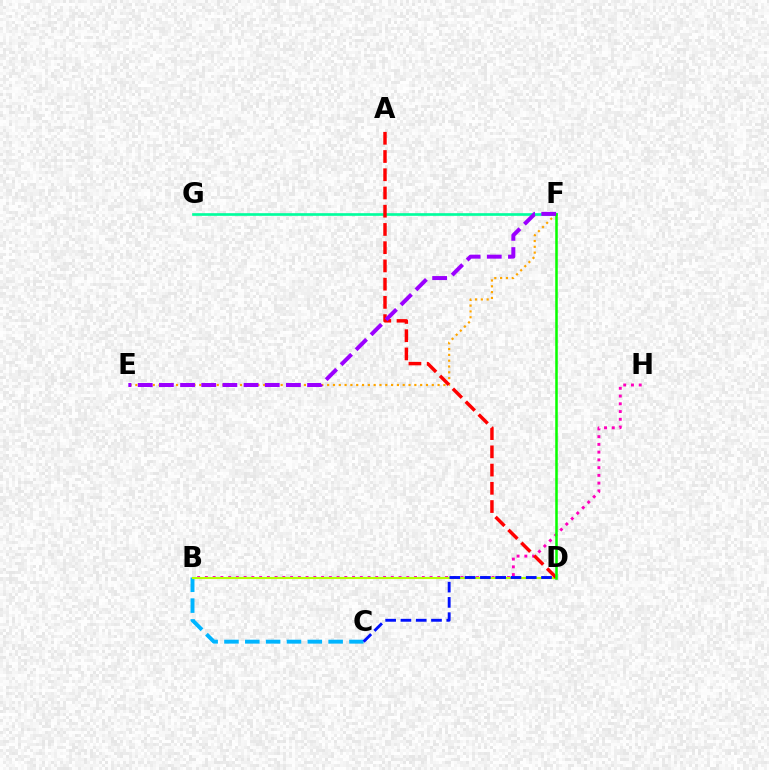{('B', 'H'): [{'color': '#ff00bd', 'line_style': 'dotted', 'thickness': 2.1}], ('E', 'F'): [{'color': '#ffa500', 'line_style': 'dotted', 'thickness': 1.58}, {'color': '#9b00ff', 'line_style': 'dashed', 'thickness': 2.88}], ('B', 'C'): [{'color': '#00b5ff', 'line_style': 'dashed', 'thickness': 2.83}], ('F', 'G'): [{'color': '#00ff9d', 'line_style': 'solid', 'thickness': 1.91}], ('B', 'D'): [{'color': '#b3ff00', 'line_style': 'solid', 'thickness': 1.52}], ('C', 'D'): [{'color': '#0010ff', 'line_style': 'dashed', 'thickness': 2.08}], ('A', 'D'): [{'color': '#ff0000', 'line_style': 'dashed', 'thickness': 2.48}], ('D', 'F'): [{'color': '#08ff00', 'line_style': 'solid', 'thickness': 1.82}]}